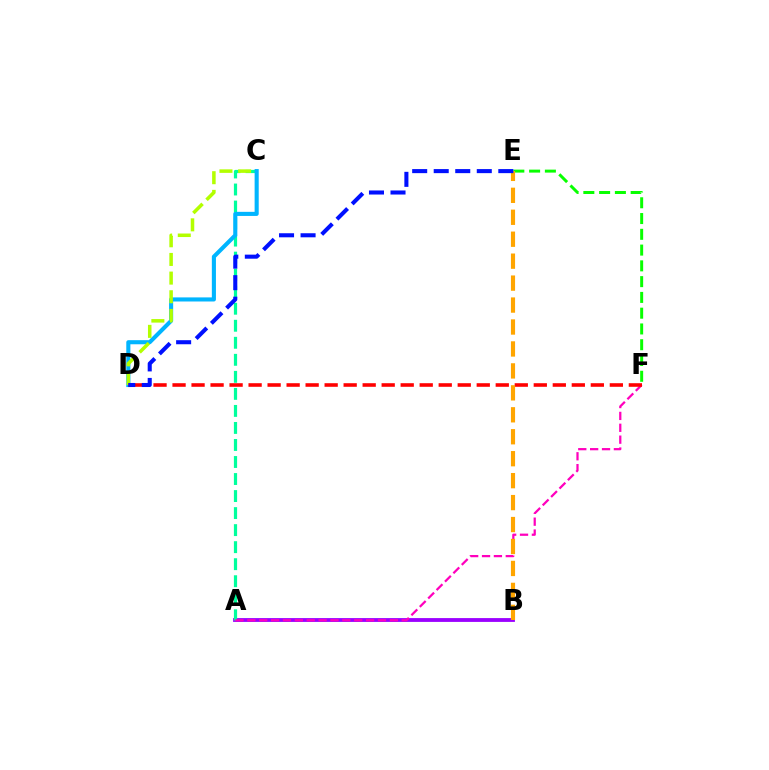{('A', 'B'): [{'color': '#9b00ff', 'line_style': 'solid', 'thickness': 2.75}], ('A', 'C'): [{'color': '#00ff9d', 'line_style': 'dashed', 'thickness': 2.31}], ('C', 'D'): [{'color': '#00b5ff', 'line_style': 'solid', 'thickness': 2.95}, {'color': '#b3ff00', 'line_style': 'dashed', 'thickness': 2.54}], ('E', 'F'): [{'color': '#08ff00', 'line_style': 'dashed', 'thickness': 2.14}], ('A', 'F'): [{'color': '#ff00bd', 'line_style': 'dashed', 'thickness': 1.61}], ('D', 'F'): [{'color': '#ff0000', 'line_style': 'dashed', 'thickness': 2.58}], ('B', 'E'): [{'color': '#ffa500', 'line_style': 'dashed', 'thickness': 2.98}], ('D', 'E'): [{'color': '#0010ff', 'line_style': 'dashed', 'thickness': 2.93}]}